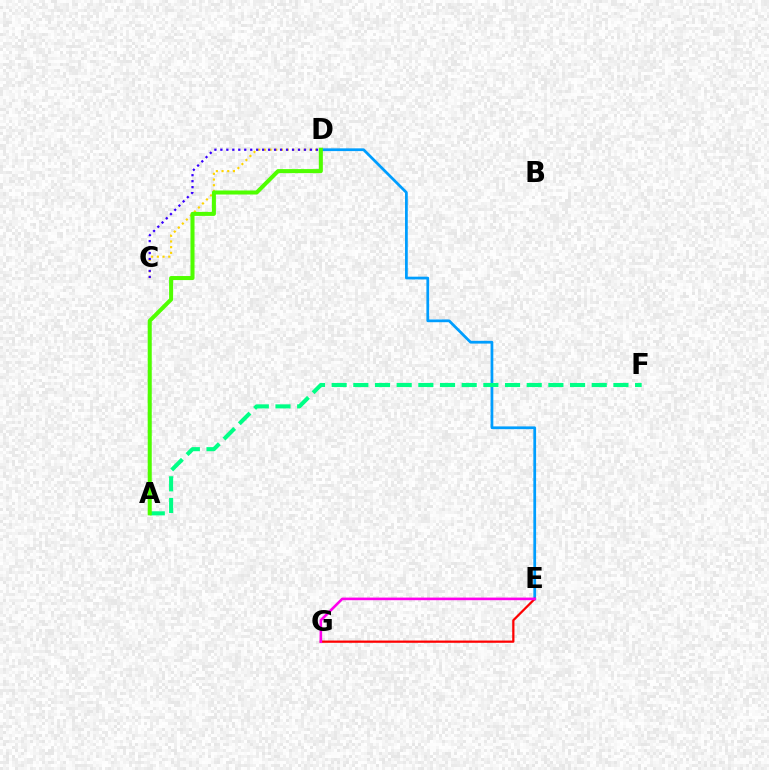{('D', 'E'): [{'color': '#009eff', 'line_style': 'solid', 'thickness': 1.98}], ('C', 'D'): [{'color': '#ffd500', 'line_style': 'dotted', 'thickness': 1.55}, {'color': '#3700ff', 'line_style': 'dotted', 'thickness': 1.62}], ('E', 'G'): [{'color': '#ff0000', 'line_style': 'solid', 'thickness': 1.62}, {'color': '#ff00ed', 'line_style': 'solid', 'thickness': 1.88}], ('A', 'F'): [{'color': '#00ff86', 'line_style': 'dashed', 'thickness': 2.94}], ('A', 'D'): [{'color': '#4fff00', 'line_style': 'solid', 'thickness': 2.91}]}